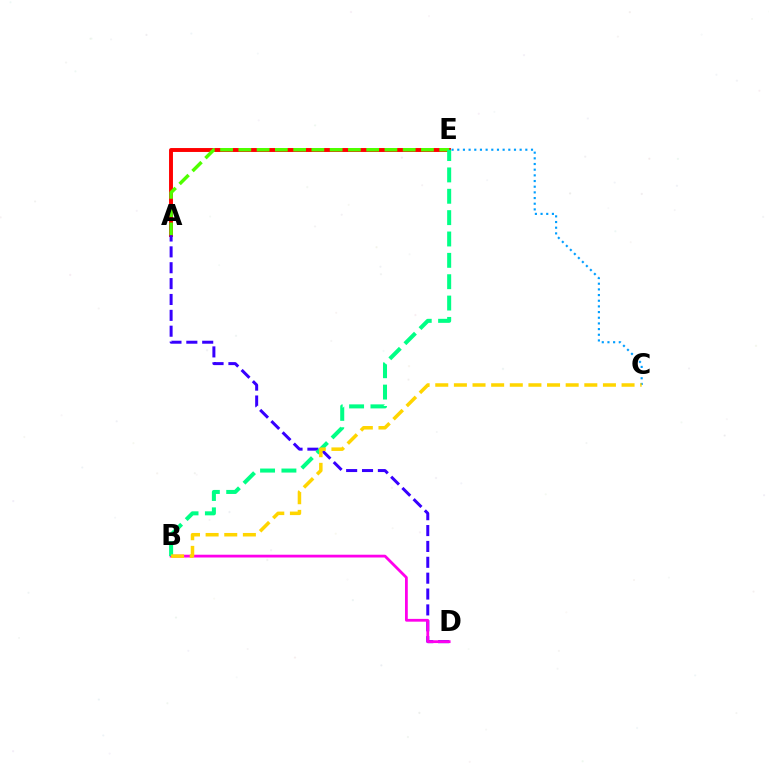{('A', 'E'): [{'color': '#ff0000', 'line_style': 'solid', 'thickness': 2.82}, {'color': '#4fff00', 'line_style': 'dashed', 'thickness': 2.48}], ('C', 'E'): [{'color': '#009eff', 'line_style': 'dotted', 'thickness': 1.54}], ('A', 'D'): [{'color': '#3700ff', 'line_style': 'dashed', 'thickness': 2.16}], ('B', 'D'): [{'color': '#ff00ed', 'line_style': 'solid', 'thickness': 2.0}], ('B', 'E'): [{'color': '#00ff86', 'line_style': 'dashed', 'thickness': 2.9}], ('B', 'C'): [{'color': '#ffd500', 'line_style': 'dashed', 'thickness': 2.53}]}